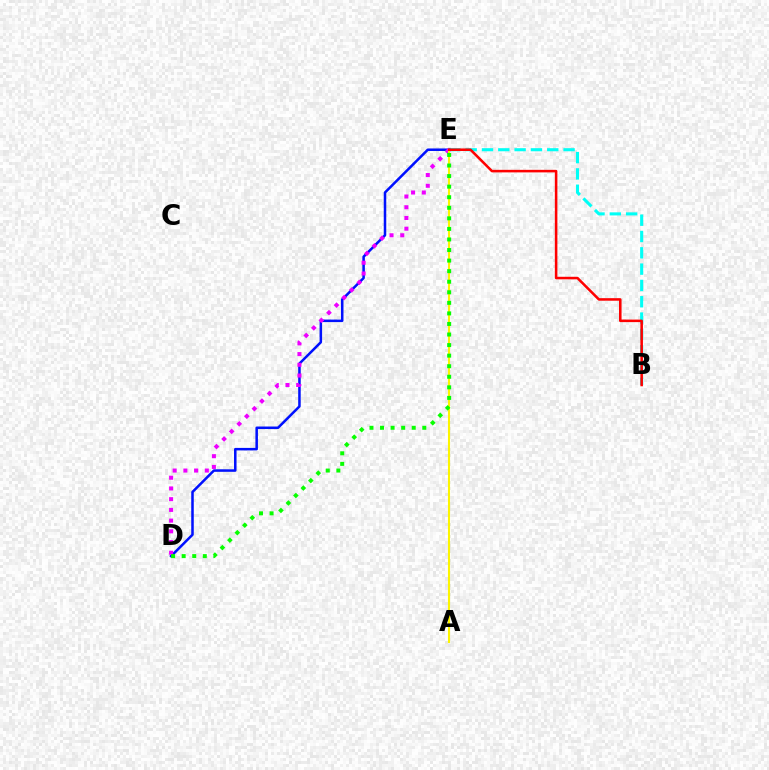{('B', 'E'): [{'color': '#00fff6', 'line_style': 'dashed', 'thickness': 2.22}, {'color': '#ff0000', 'line_style': 'solid', 'thickness': 1.84}], ('D', 'E'): [{'color': '#0010ff', 'line_style': 'solid', 'thickness': 1.82}, {'color': '#ee00ff', 'line_style': 'dotted', 'thickness': 2.91}, {'color': '#08ff00', 'line_style': 'dotted', 'thickness': 2.87}], ('A', 'E'): [{'color': '#fcf500', 'line_style': 'solid', 'thickness': 1.5}]}